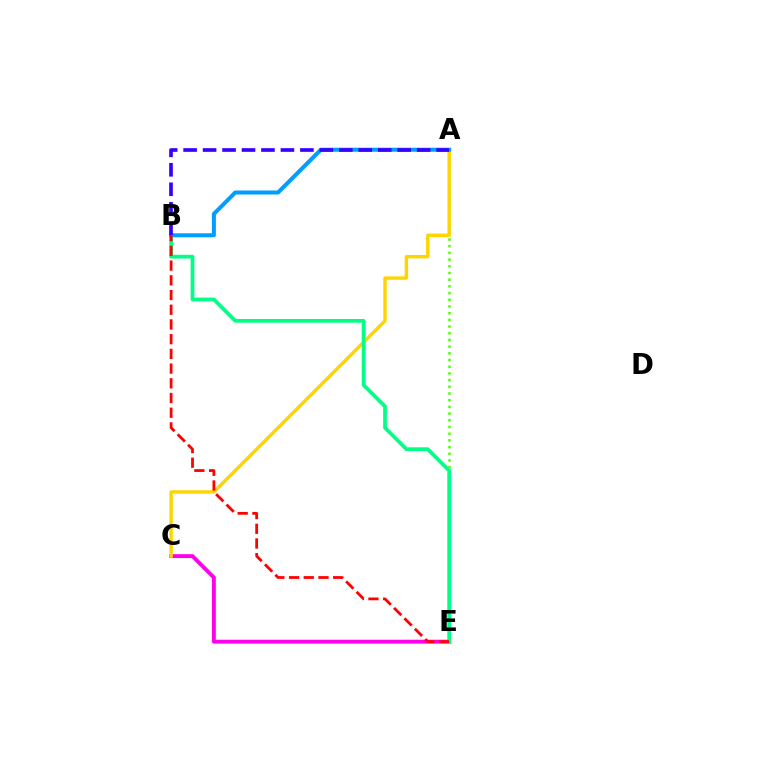{('C', 'E'): [{'color': '#ff00ed', 'line_style': 'solid', 'thickness': 2.79}], ('A', 'E'): [{'color': '#4fff00', 'line_style': 'dotted', 'thickness': 1.82}], ('A', 'C'): [{'color': '#ffd500', 'line_style': 'solid', 'thickness': 2.46}], ('B', 'E'): [{'color': '#00ff86', 'line_style': 'solid', 'thickness': 2.68}, {'color': '#ff0000', 'line_style': 'dashed', 'thickness': 2.0}], ('A', 'B'): [{'color': '#009eff', 'line_style': 'solid', 'thickness': 2.89}, {'color': '#3700ff', 'line_style': 'dashed', 'thickness': 2.64}]}